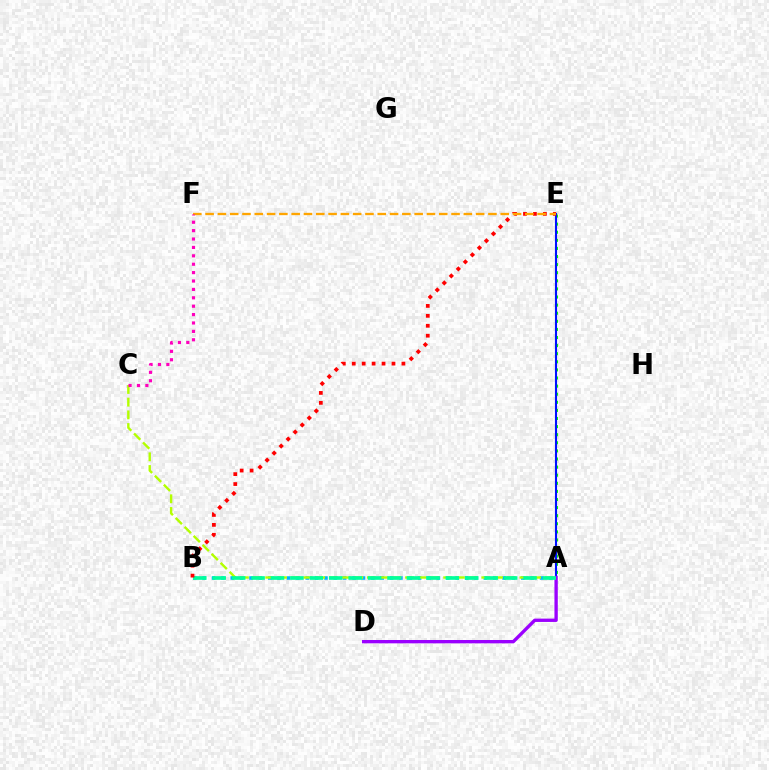{('A', 'E'): [{'color': '#08ff00', 'line_style': 'dotted', 'thickness': 2.2}, {'color': '#0010ff', 'line_style': 'solid', 'thickness': 1.51}], ('A', 'B'): [{'color': '#00b5ff', 'line_style': 'dotted', 'thickness': 2.55}, {'color': '#00ff9d', 'line_style': 'dashed', 'thickness': 2.64}], ('A', 'C'): [{'color': '#b3ff00', 'line_style': 'dashed', 'thickness': 1.73}], ('A', 'D'): [{'color': '#9b00ff', 'line_style': 'solid', 'thickness': 2.4}], ('B', 'E'): [{'color': '#ff0000', 'line_style': 'dotted', 'thickness': 2.7}], ('E', 'F'): [{'color': '#ffa500', 'line_style': 'dashed', 'thickness': 1.67}], ('C', 'F'): [{'color': '#ff00bd', 'line_style': 'dotted', 'thickness': 2.28}]}